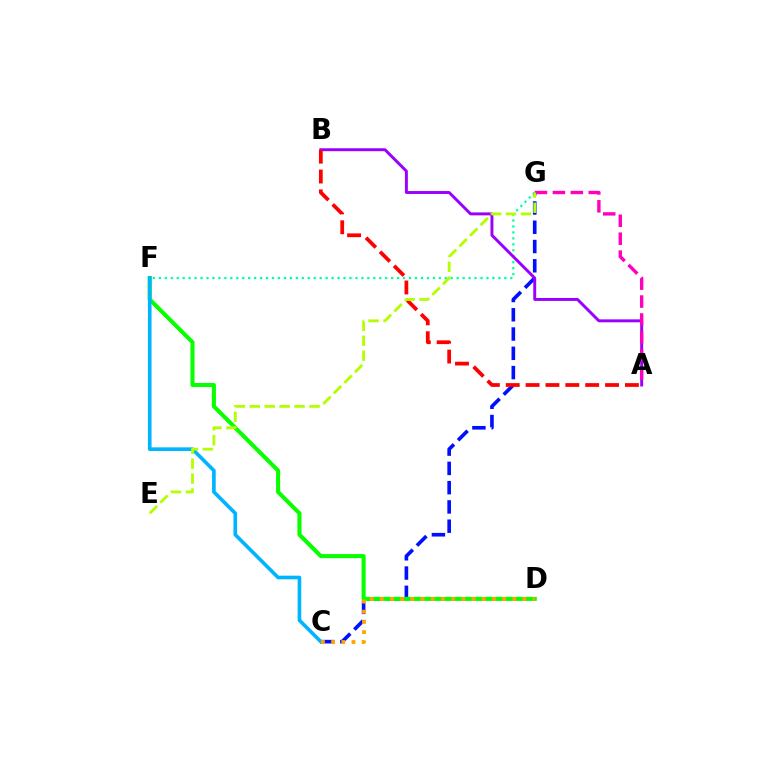{('C', 'G'): [{'color': '#0010ff', 'line_style': 'dashed', 'thickness': 2.62}], ('F', 'G'): [{'color': '#00ff9d', 'line_style': 'dotted', 'thickness': 1.62}], ('D', 'F'): [{'color': '#08ff00', 'line_style': 'solid', 'thickness': 2.92}], ('C', 'F'): [{'color': '#00b5ff', 'line_style': 'solid', 'thickness': 2.62}], ('A', 'B'): [{'color': '#9b00ff', 'line_style': 'solid', 'thickness': 2.12}, {'color': '#ff0000', 'line_style': 'dashed', 'thickness': 2.7}], ('A', 'G'): [{'color': '#ff00bd', 'line_style': 'dashed', 'thickness': 2.44}], ('C', 'D'): [{'color': '#ffa500', 'line_style': 'dotted', 'thickness': 2.77}], ('E', 'G'): [{'color': '#b3ff00', 'line_style': 'dashed', 'thickness': 2.03}]}